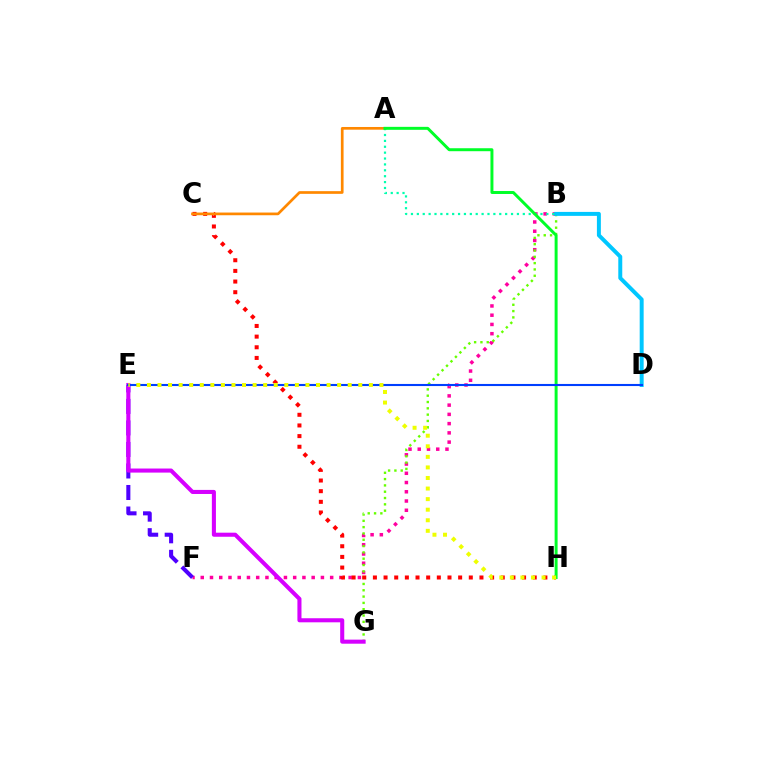{('B', 'F'): [{'color': '#ff00a0', 'line_style': 'dotted', 'thickness': 2.51}], ('E', 'F'): [{'color': '#4f00ff', 'line_style': 'dashed', 'thickness': 2.92}], ('B', 'G'): [{'color': '#66ff00', 'line_style': 'dotted', 'thickness': 1.72}], ('E', 'G'): [{'color': '#d600ff', 'line_style': 'solid', 'thickness': 2.93}], ('B', 'D'): [{'color': '#00c7ff', 'line_style': 'solid', 'thickness': 2.85}], ('C', 'H'): [{'color': '#ff0000', 'line_style': 'dotted', 'thickness': 2.89}], ('A', 'C'): [{'color': '#ff8800', 'line_style': 'solid', 'thickness': 1.94}], ('A', 'B'): [{'color': '#00ffaf', 'line_style': 'dotted', 'thickness': 1.6}], ('A', 'H'): [{'color': '#00ff27', 'line_style': 'solid', 'thickness': 2.13}], ('D', 'E'): [{'color': '#003fff', 'line_style': 'solid', 'thickness': 1.51}], ('E', 'H'): [{'color': '#eeff00', 'line_style': 'dotted', 'thickness': 2.87}]}